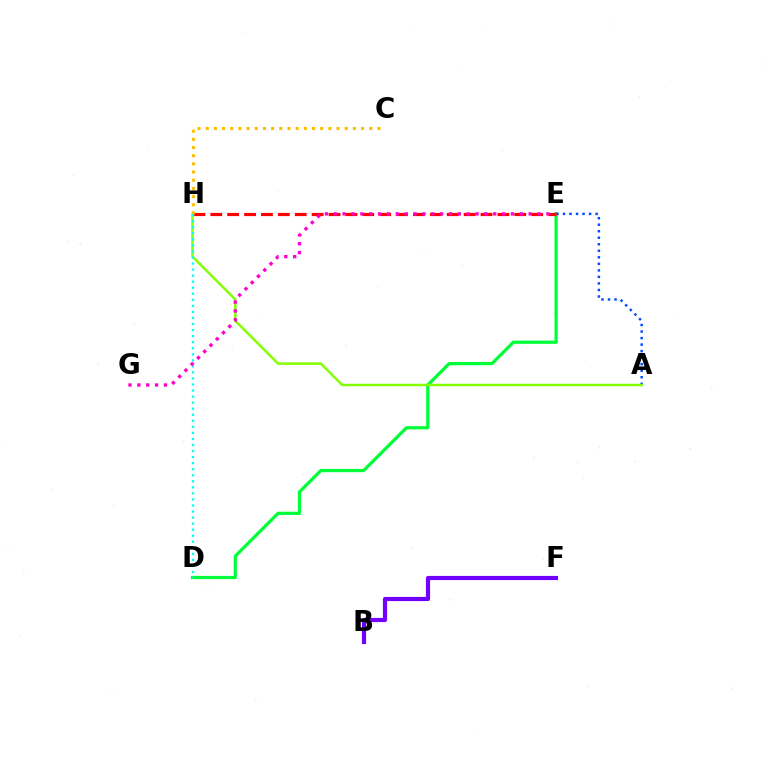{('D', 'E'): [{'color': '#00ff39', 'line_style': 'solid', 'thickness': 2.34}], ('B', 'F'): [{'color': '#7200ff', 'line_style': 'solid', 'thickness': 3.0}], ('A', 'E'): [{'color': '#004bff', 'line_style': 'dotted', 'thickness': 1.77}], ('A', 'H'): [{'color': '#84ff00', 'line_style': 'solid', 'thickness': 1.79}], ('E', 'H'): [{'color': '#ff0000', 'line_style': 'dashed', 'thickness': 2.29}], ('C', 'H'): [{'color': '#ffbd00', 'line_style': 'dotted', 'thickness': 2.22}], ('D', 'H'): [{'color': '#00fff6', 'line_style': 'dotted', 'thickness': 1.64}], ('E', 'G'): [{'color': '#ff00cf', 'line_style': 'dotted', 'thickness': 2.41}]}